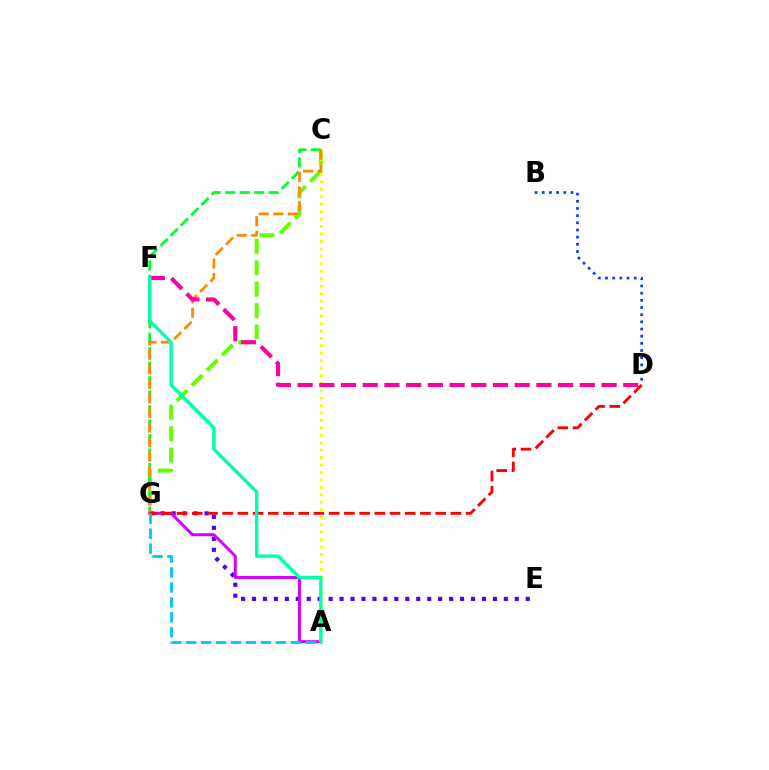{('C', 'G'): [{'color': '#66ff00', 'line_style': 'dashed', 'thickness': 2.91}, {'color': '#00ff27', 'line_style': 'dashed', 'thickness': 1.97}, {'color': '#ff8800', 'line_style': 'dashed', 'thickness': 1.97}], ('A', 'C'): [{'color': '#eeff00', 'line_style': 'dotted', 'thickness': 2.03}], ('E', 'G'): [{'color': '#4f00ff', 'line_style': 'dotted', 'thickness': 2.98}], ('A', 'G'): [{'color': '#d600ff', 'line_style': 'solid', 'thickness': 2.15}, {'color': '#00c7ff', 'line_style': 'dashed', 'thickness': 2.03}], ('D', 'F'): [{'color': '#ff00a0', 'line_style': 'dashed', 'thickness': 2.95}], ('D', 'G'): [{'color': '#ff0000', 'line_style': 'dashed', 'thickness': 2.07}], ('B', 'D'): [{'color': '#003fff', 'line_style': 'dotted', 'thickness': 1.95}], ('A', 'F'): [{'color': '#00ffaf', 'line_style': 'solid', 'thickness': 2.43}]}